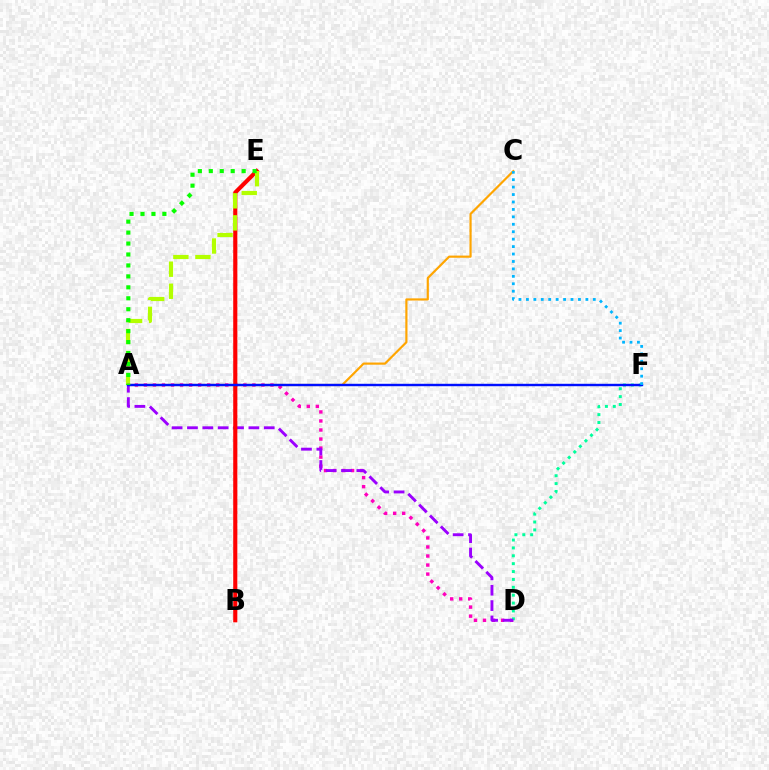{('A', 'D'): [{'color': '#ff00bd', 'line_style': 'dotted', 'thickness': 2.46}, {'color': '#9b00ff', 'line_style': 'dashed', 'thickness': 2.09}], ('D', 'F'): [{'color': '#00ff9d', 'line_style': 'dotted', 'thickness': 2.14}], ('A', 'C'): [{'color': '#ffa500', 'line_style': 'solid', 'thickness': 1.57}], ('B', 'E'): [{'color': '#ff0000', 'line_style': 'solid', 'thickness': 2.96}], ('A', 'E'): [{'color': '#b3ff00', 'line_style': 'dashed', 'thickness': 3.0}, {'color': '#08ff00', 'line_style': 'dotted', 'thickness': 2.98}], ('A', 'F'): [{'color': '#0010ff', 'line_style': 'solid', 'thickness': 1.74}], ('C', 'F'): [{'color': '#00b5ff', 'line_style': 'dotted', 'thickness': 2.02}]}